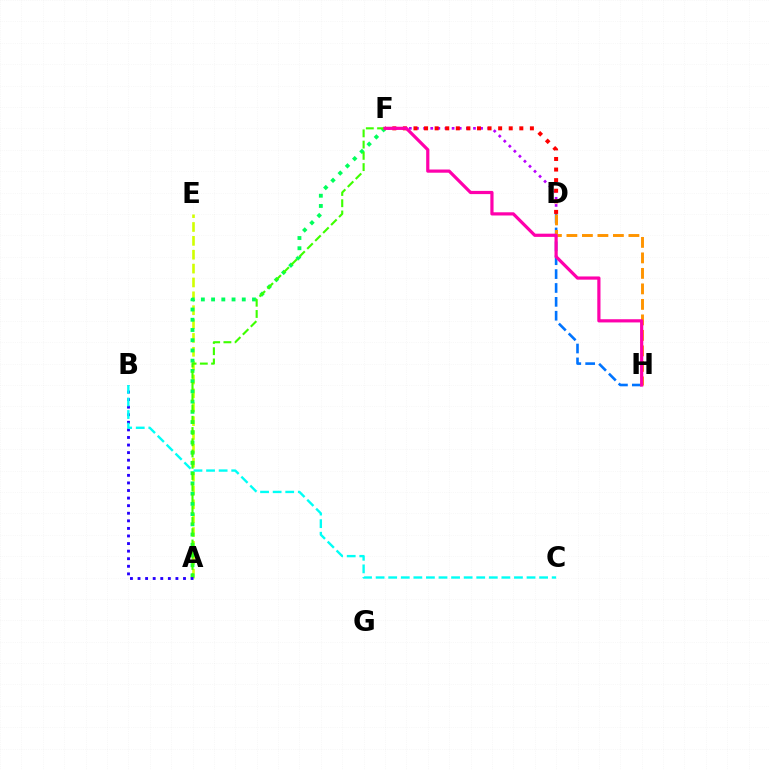{('D', 'H'): [{'color': '#0074ff', 'line_style': 'dashed', 'thickness': 1.89}, {'color': '#ff9400', 'line_style': 'dashed', 'thickness': 2.11}], ('D', 'F'): [{'color': '#b900ff', 'line_style': 'dotted', 'thickness': 1.94}, {'color': '#ff0000', 'line_style': 'dotted', 'thickness': 2.88}], ('A', 'E'): [{'color': '#d1ff00', 'line_style': 'dashed', 'thickness': 1.88}], ('A', 'F'): [{'color': '#00ff5c', 'line_style': 'dotted', 'thickness': 2.78}, {'color': '#3dff00', 'line_style': 'dashed', 'thickness': 1.53}], ('A', 'B'): [{'color': '#2500ff', 'line_style': 'dotted', 'thickness': 2.06}], ('B', 'C'): [{'color': '#00fff6', 'line_style': 'dashed', 'thickness': 1.71}], ('F', 'H'): [{'color': '#ff00ac', 'line_style': 'solid', 'thickness': 2.3}]}